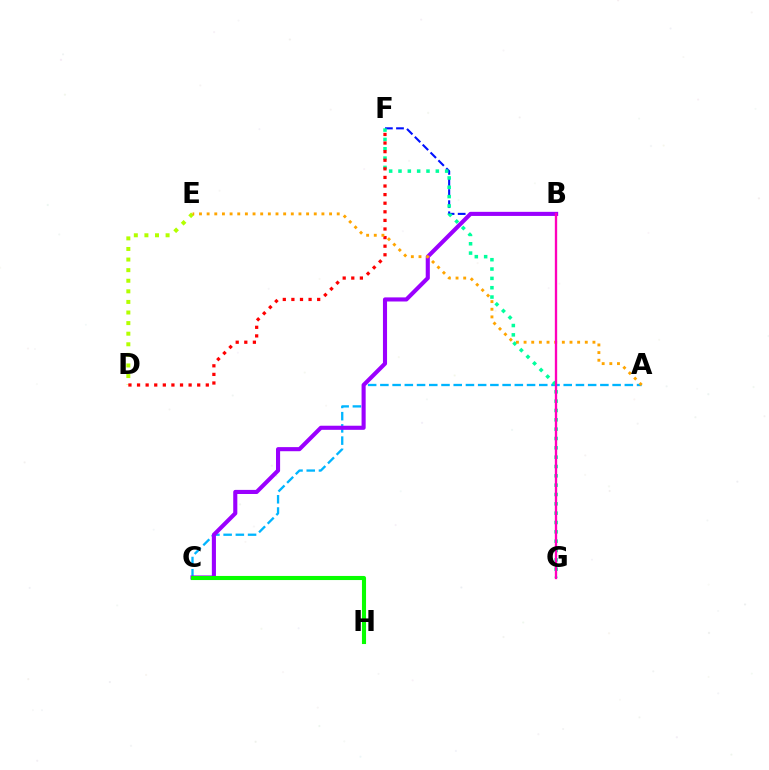{('A', 'C'): [{'color': '#00b5ff', 'line_style': 'dashed', 'thickness': 1.66}], ('B', 'F'): [{'color': '#0010ff', 'line_style': 'dashed', 'thickness': 1.51}], ('B', 'C'): [{'color': '#9b00ff', 'line_style': 'solid', 'thickness': 2.95}], ('C', 'H'): [{'color': '#08ff00', 'line_style': 'solid', 'thickness': 2.95}], ('F', 'G'): [{'color': '#00ff9d', 'line_style': 'dotted', 'thickness': 2.54}], ('D', 'E'): [{'color': '#b3ff00', 'line_style': 'dotted', 'thickness': 2.88}], ('D', 'F'): [{'color': '#ff0000', 'line_style': 'dotted', 'thickness': 2.33}], ('A', 'E'): [{'color': '#ffa500', 'line_style': 'dotted', 'thickness': 2.08}], ('B', 'G'): [{'color': '#ff00bd', 'line_style': 'solid', 'thickness': 1.68}]}